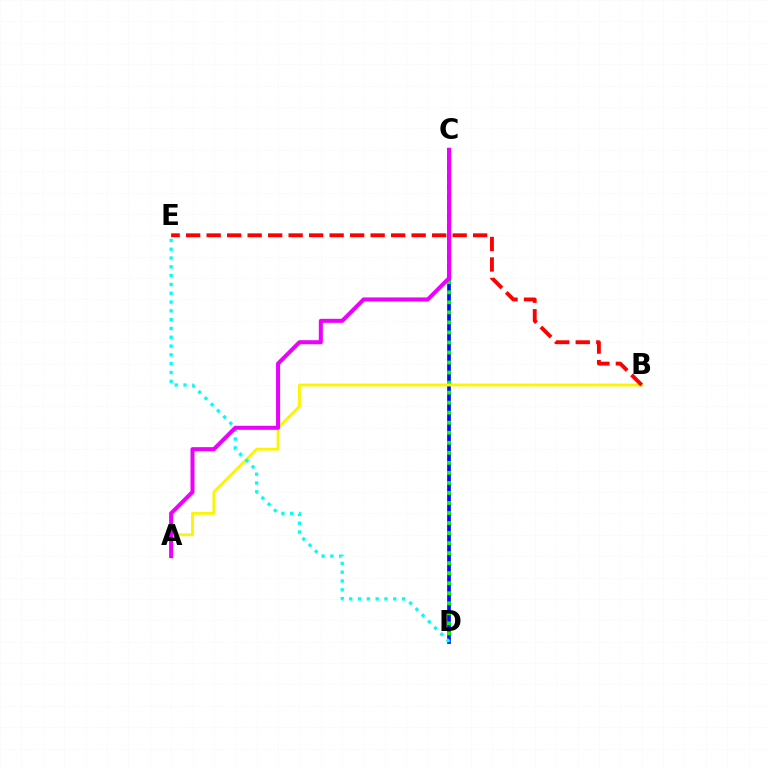{('C', 'D'): [{'color': '#0010ff', 'line_style': 'solid', 'thickness': 2.66}, {'color': '#08ff00', 'line_style': 'dotted', 'thickness': 2.73}], ('A', 'B'): [{'color': '#fcf500', 'line_style': 'solid', 'thickness': 2.05}], ('D', 'E'): [{'color': '#00fff6', 'line_style': 'dotted', 'thickness': 2.39}], ('B', 'E'): [{'color': '#ff0000', 'line_style': 'dashed', 'thickness': 2.78}], ('A', 'C'): [{'color': '#ee00ff', 'line_style': 'solid', 'thickness': 2.91}]}